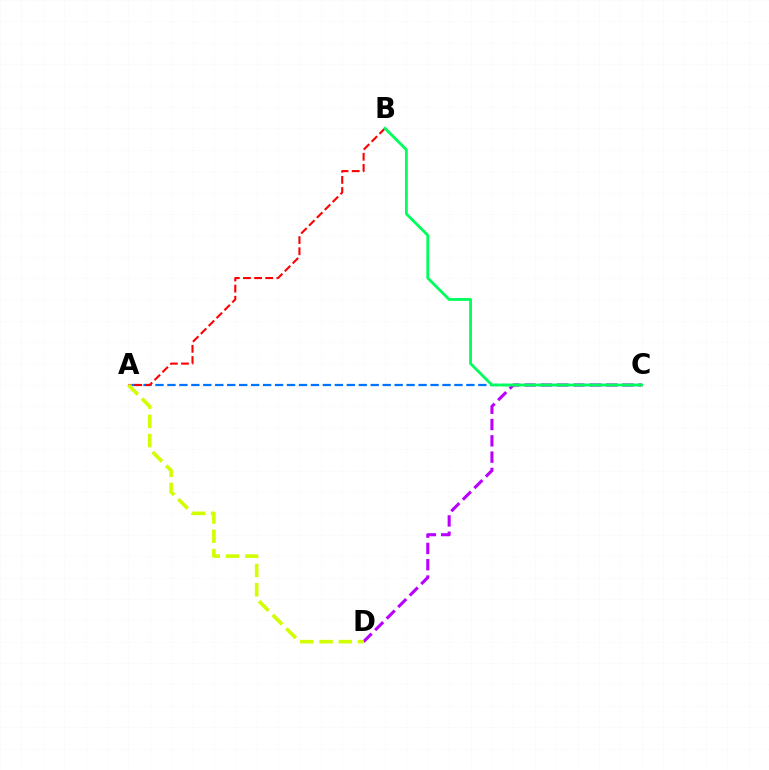{('A', 'C'): [{'color': '#0074ff', 'line_style': 'dashed', 'thickness': 1.62}], ('C', 'D'): [{'color': '#b900ff', 'line_style': 'dashed', 'thickness': 2.21}], ('A', 'B'): [{'color': '#ff0000', 'line_style': 'dashed', 'thickness': 1.51}], ('A', 'D'): [{'color': '#d1ff00', 'line_style': 'dashed', 'thickness': 2.62}], ('B', 'C'): [{'color': '#00ff5c', 'line_style': 'solid', 'thickness': 2.02}]}